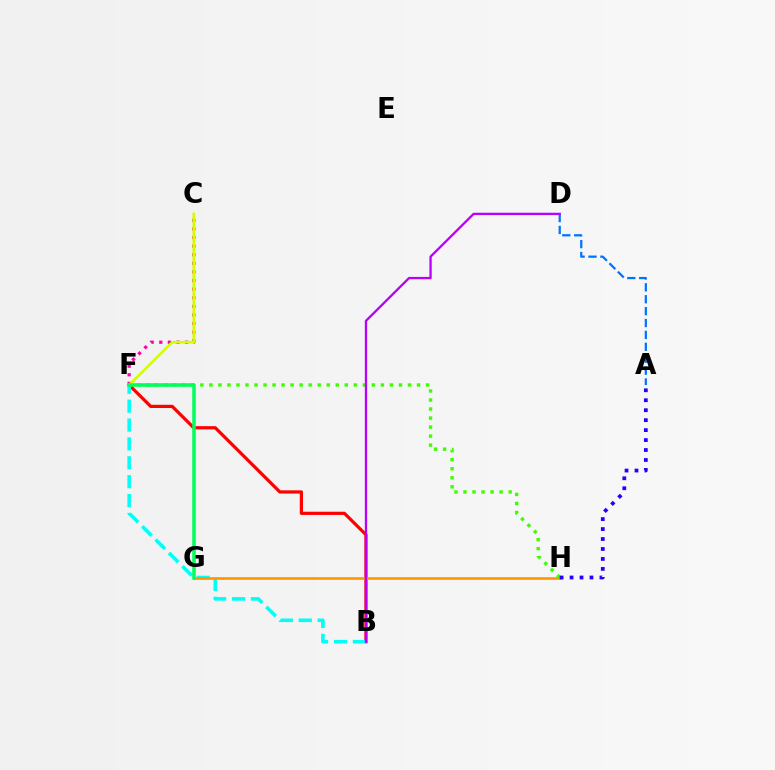{('B', 'F'): [{'color': '#ff0000', 'line_style': 'solid', 'thickness': 2.32}, {'color': '#00fff6', 'line_style': 'dashed', 'thickness': 2.57}], ('G', 'H'): [{'color': '#ff9400', 'line_style': 'solid', 'thickness': 1.86}], ('F', 'H'): [{'color': '#3dff00', 'line_style': 'dotted', 'thickness': 2.45}], ('A', 'D'): [{'color': '#0074ff', 'line_style': 'dashed', 'thickness': 1.62}], ('C', 'F'): [{'color': '#ff00ac', 'line_style': 'dotted', 'thickness': 2.34}, {'color': '#d1ff00', 'line_style': 'solid', 'thickness': 1.89}], ('B', 'D'): [{'color': '#b900ff', 'line_style': 'solid', 'thickness': 1.66}], ('A', 'H'): [{'color': '#2500ff', 'line_style': 'dotted', 'thickness': 2.71}], ('F', 'G'): [{'color': '#00ff5c', 'line_style': 'solid', 'thickness': 2.56}]}